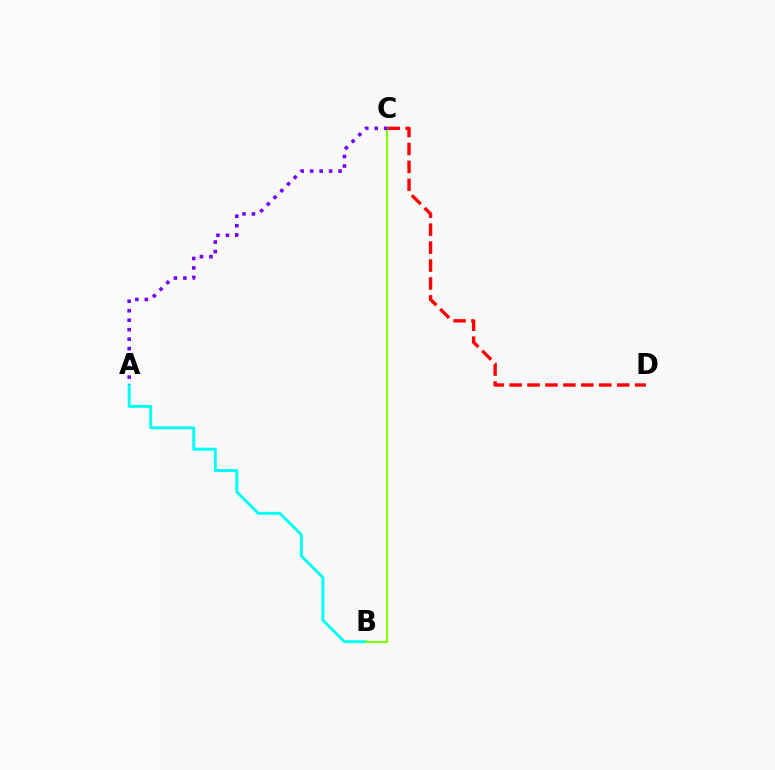{('C', 'D'): [{'color': '#ff0000', 'line_style': 'dashed', 'thickness': 2.44}], ('A', 'B'): [{'color': '#00fff6', 'line_style': 'solid', 'thickness': 2.09}], ('B', 'C'): [{'color': '#84ff00', 'line_style': 'solid', 'thickness': 1.56}], ('A', 'C'): [{'color': '#7200ff', 'line_style': 'dotted', 'thickness': 2.58}]}